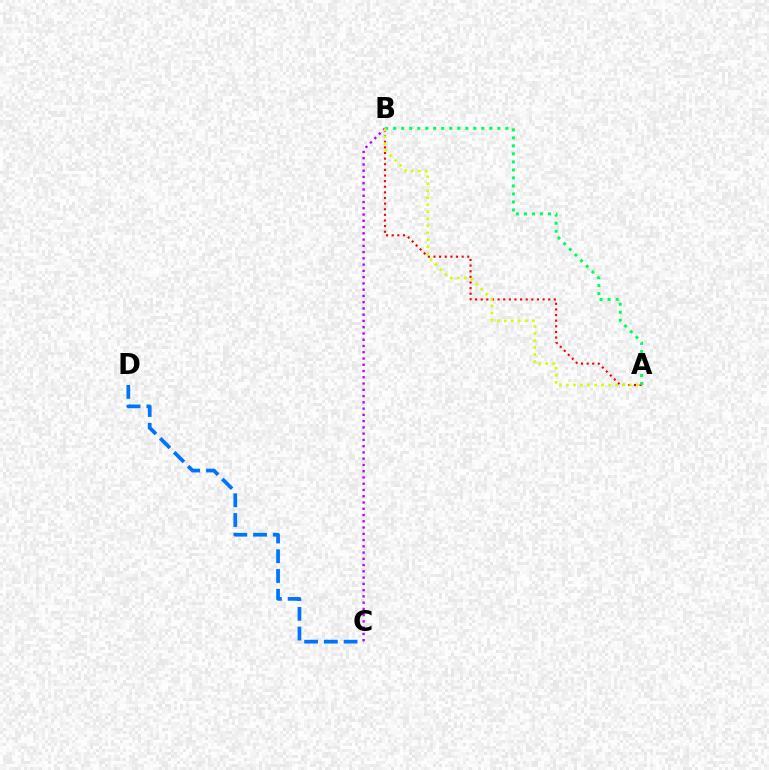{('B', 'C'): [{'color': '#b900ff', 'line_style': 'dotted', 'thickness': 1.7}], ('C', 'D'): [{'color': '#0074ff', 'line_style': 'dashed', 'thickness': 2.68}], ('A', 'B'): [{'color': '#ff0000', 'line_style': 'dotted', 'thickness': 1.53}, {'color': '#00ff5c', 'line_style': 'dotted', 'thickness': 2.18}, {'color': '#d1ff00', 'line_style': 'dotted', 'thickness': 1.91}]}